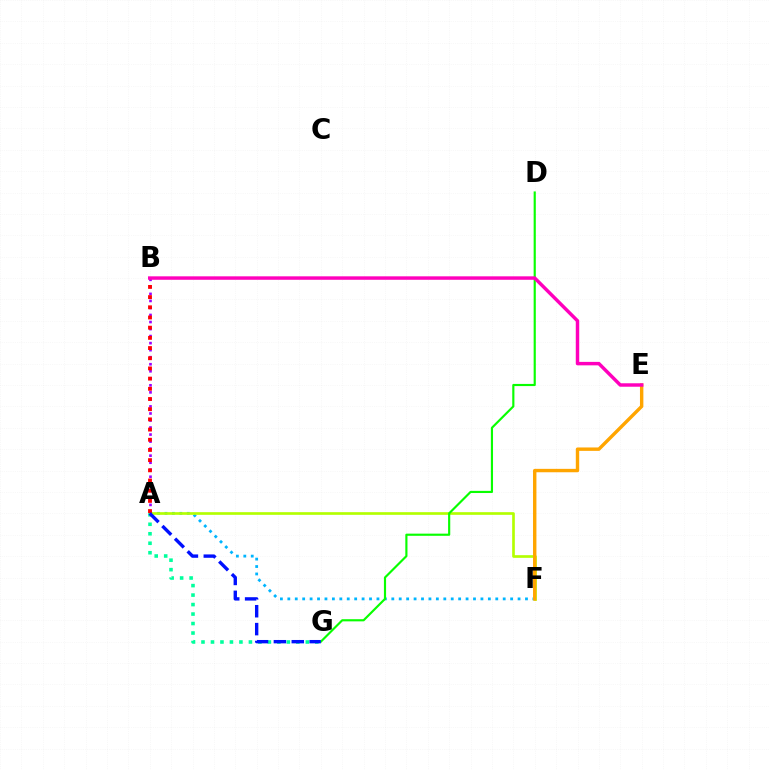{('A', 'G'): [{'color': '#00ff9d', 'line_style': 'dotted', 'thickness': 2.58}, {'color': '#0010ff', 'line_style': 'dashed', 'thickness': 2.43}], ('A', 'B'): [{'color': '#9b00ff', 'line_style': 'dotted', 'thickness': 1.91}, {'color': '#ff0000', 'line_style': 'dotted', 'thickness': 2.77}], ('A', 'F'): [{'color': '#00b5ff', 'line_style': 'dotted', 'thickness': 2.02}, {'color': '#b3ff00', 'line_style': 'solid', 'thickness': 1.92}], ('E', 'F'): [{'color': '#ffa500', 'line_style': 'solid', 'thickness': 2.45}], ('D', 'G'): [{'color': '#08ff00', 'line_style': 'solid', 'thickness': 1.55}], ('B', 'E'): [{'color': '#ff00bd', 'line_style': 'solid', 'thickness': 2.49}]}